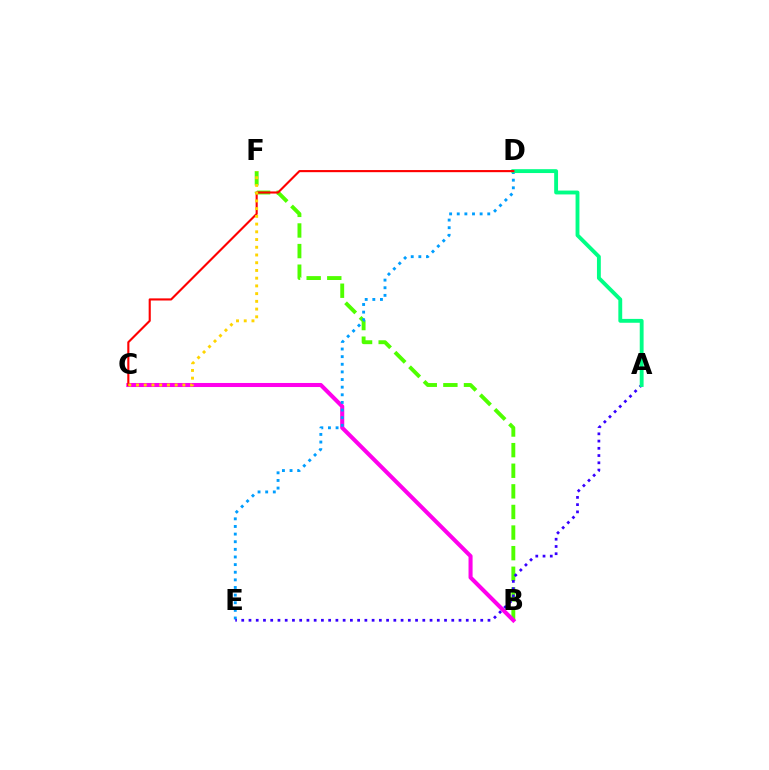{('B', 'F'): [{'color': '#4fff00', 'line_style': 'dashed', 'thickness': 2.8}], ('B', 'C'): [{'color': '#ff00ed', 'line_style': 'solid', 'thickness': 2.92}], ('D', 'E'): [{'color': '#009eff', 'line_style': 'dotted', 'thickness': 2.07}], ('A', 'E'): [{'color': '#3700ff', 'line_style': 'dotted', 'thickness': 1.97}], ('A', 'D'): [{'color': '#00ff86', 'line_style': 'solid', 'thickness': 2.78}], ('C', 'D'): [{'color': '#ff0000', 'line_style': 'solid', 'thickness': 1.53}], ('C', 'F'): [{'color': '#ffd500', 'line_style': 'dotted', 'thickness': 2.1}]}